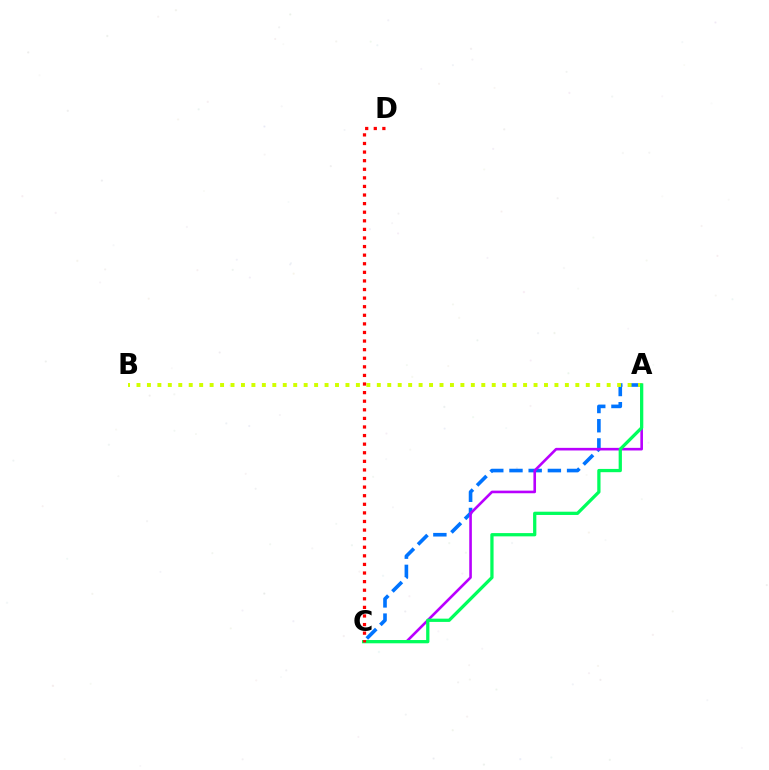{('A', 'C'): [{'color': '#0074ff', 'line_style': 'dashed', 'thickness': 2.61}, {'color': '#b900ff', 'line_style': 'solid', 'thickness': 1.88}, {'color': '#00ff5c', 'line_style': 'solid', 'thickness': 2.35}], ('A', 'B'): [{'color': '#d1ff00', 'line_style': 'dotted', 'thickness': 2.84}], ('C', 'D'): [{'color': '#ff0000', 'line_style': 'dotted', 'thickness': 2.33}]}